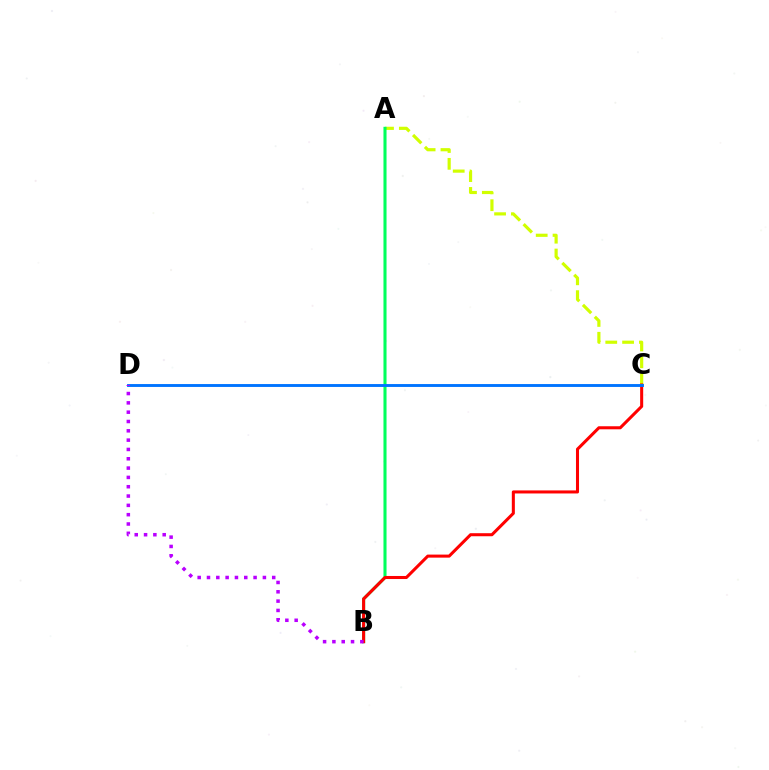{('A', 'C'): [{'color': '#d1ff00', 'line_style': 'dashed', 'thickness': 2.29}], ('A', 'B'): [{'color': '#00ff5c', 'line_style': 'solid', 'thickness': 2.21}], ('B', 'C'): [{'color': '#ff0000', 'line_style': 'solid', 'thickness': 2.19}], ('C', 'D'): [{'color': '#0074ff', 'line_style': 'solid', 'thickness': 2.08}], ('B', 'D'): [{'color': '#b900ff', 'line_style': 'dotted', 'thickness': 2.53}]}